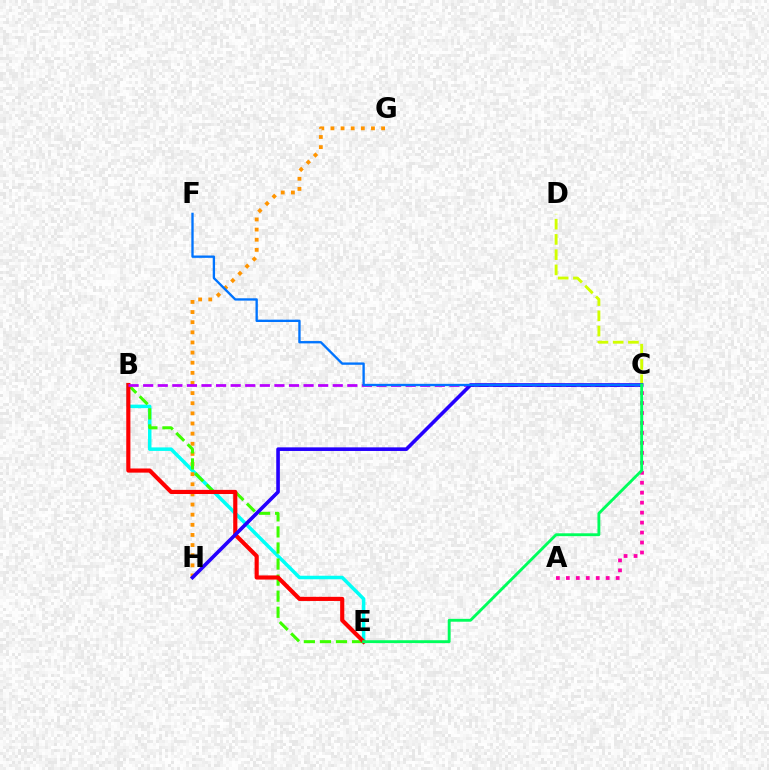{('A', 'C'): [{'color': '#ff00ac', 'line_style': 'dotted', 'thickness': 2.71}], ('B', 'E'): [{'color': '#00fff6', 'line_style': 'solid', 'thickness': 2.53}, {'color': '#3dff00', 'line_style': 'dashed', 'thickness': 2.18}, {'color': '#ff0000', 'line_style': 'solid', 'thickness': 2.98}], ('G', 'H'): [{'color': '#ff9400', 'line_style': 'dotted', 'thickness': 2.75}], ('C', 'D'): [{'color': '#d1ff00', 'line_style': 'dashed', 'thickness': 2.07}], ('B', 'C'): [{'color': '#b900ff', 'line_style': 'dashed', 'thickness': 1.98}], ('C', 'H'): [{'color': '#2500ff', 'line_style': 'solid', 'thickness': 2.6}], ('C', 'F'): [{'color': '#0074ff', 'line_style': 'solid', 'thickness': 1.68}], ('C', 'E'): [{'color': '#00ff5c', 'line_style': 'solid', 'thickness': 2.06}]}